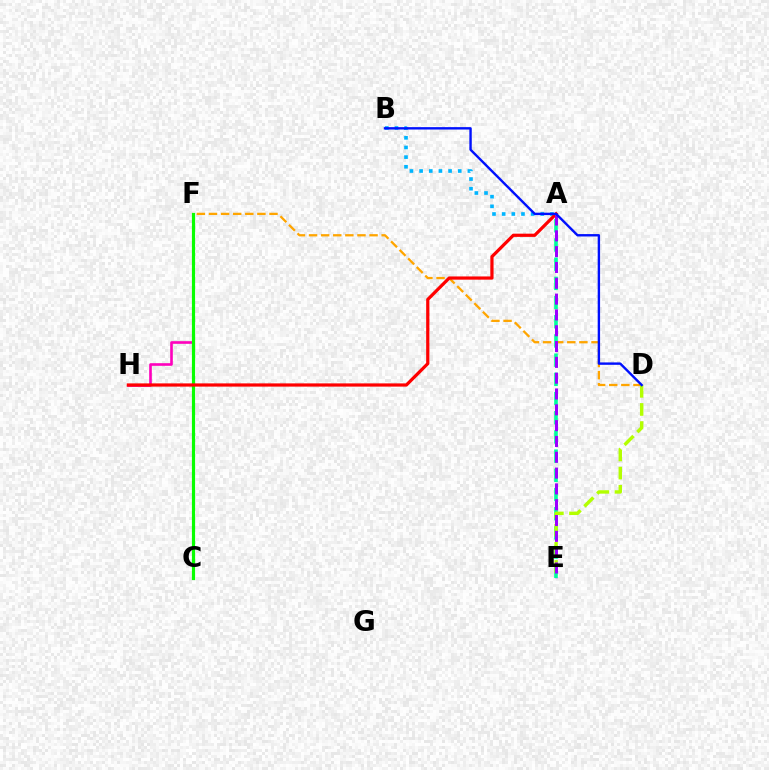{('A', 'B'): [{'color': '#00b5ff', 'line_style': 'dotted', 'thickness': 2.62}], ('F', 'H'): [{'color': '#ff00bd', 'line_style': 'solid', 'thickness': 1.89}], ('D', 'F'): [{'color': '#ffa500', 'line_style': 'dashed', 'thickness': 1.64}], ('C', 'F'): [{'color': '#08ff00', 'line_style': 'solid', 'thickness': 2.28}], ('A', 'E'): [{'color': '#00ff9d', 'line_style': 'dashed', 'thickness': 2.61}, {'color': '#9b00ff', 'line_style': 'dashed', 'thickness': 2.15}], ('A', 'H'): [{'color': '#ff0000', 'line_style': 'solid', 'thickness': 2.32}], ('D', 'E'): [{'color': '#b3ff00', 'line_style': 'dashed', 'thickness': 2.46}], ('B', 'D'): [{'color': '#0010ff', 'line_style': 'solid', 'thickness': 1.72}]}